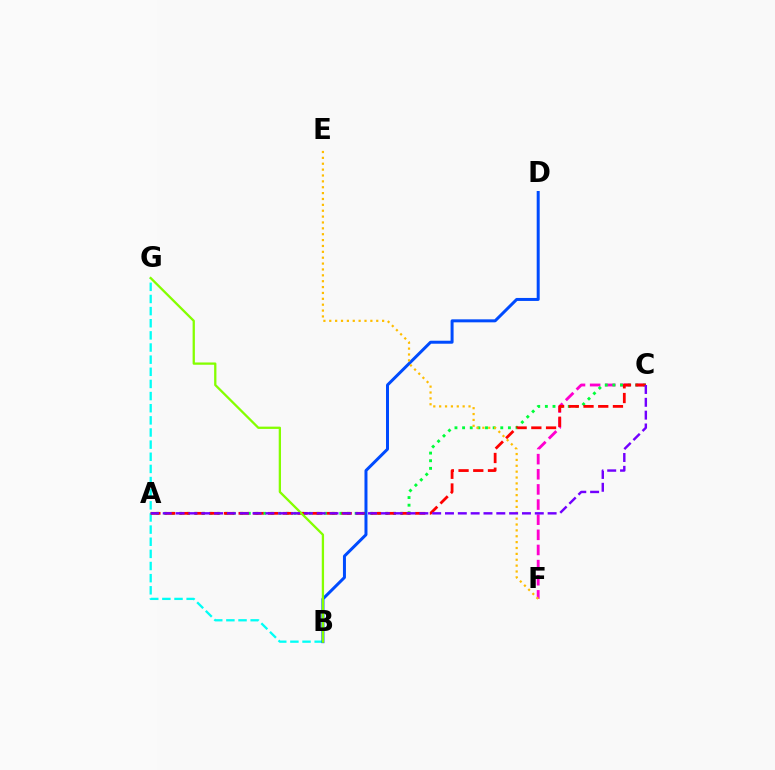{('C', 'F'): [{'color': '#ff00cf', 'line_style': 'dashed', 'thickness': 2.06}], ('B', 'G'): [{'color': '#00fff6', 'line_style': 'dashed', 'thickness': 1.65}, {'color': '#84ff00', 'line_style': 'solid', 'thickness': 1.65}], ('A', 'C'): [{'color': '#00ff39', 'line_style': 'dotted', 'thickness': 2.07}, {'color': '#ff0000', 'line_style': 'dashed', 'thickness': 2.0}, {'color': '#7200ff', 'line_style': 'dashed', 'thickness': 1.74}], ('B', 'D'): [{'color': '#004bff', 'line_style': 'solid', 'thickness': 2.15}], ('E', 'F'): [{'color': '#ffbd00', 'line_style': 'dotted', 'thickness': 1.6}]}